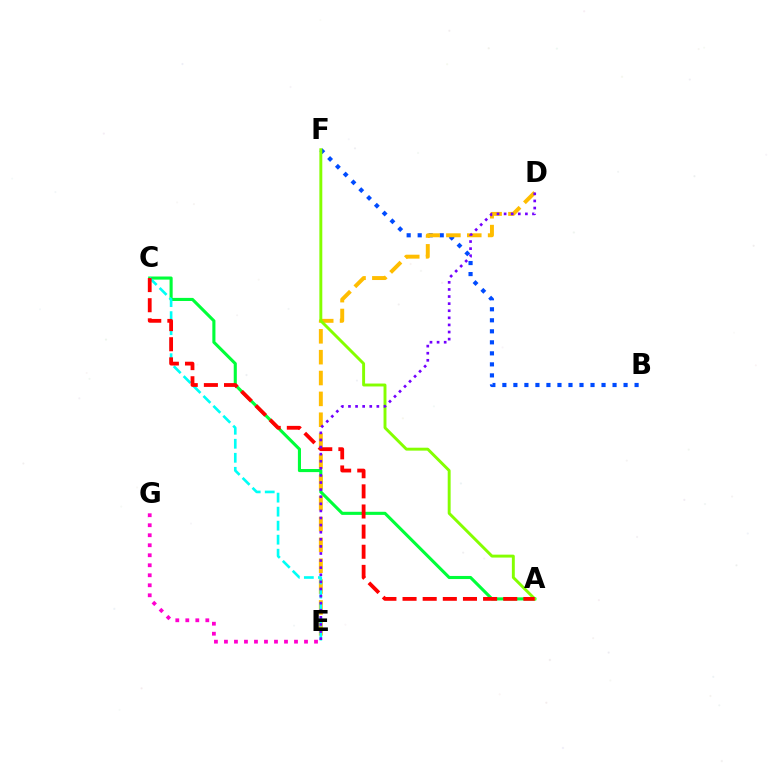{('B', 'F'): [{'color': '#004bff', 'line_style': 'dotted', 'thickness': 2.99}], ('A', 'C'): [{'color': '#00ff39', 'line_style': 'solid', 'thickness': 2.23}, {'color': '#ff0000', 'line_style': 'dashed', 'thickness': 2.74}], ('D', 'E'): [{'color': '#ffbd00', 'line_style': 'dashed', 'thickness': 2.83}, {'color': '#7200ff', 'line_style': 'dotted', 'thickness': 1.93}], ('C', 'E'): [{'color': '#00fff6', 'line_style': 'dashed', 'thickness': 1.9}], ('A', 'F'): [{'color': '#84ff00', 'line_style': 'solid', 'thickness': 2.1}], ('E', 'G'): [{'color': '#ff00cf', 'line_style': 'dotted', 'thickness': 2.72}]}